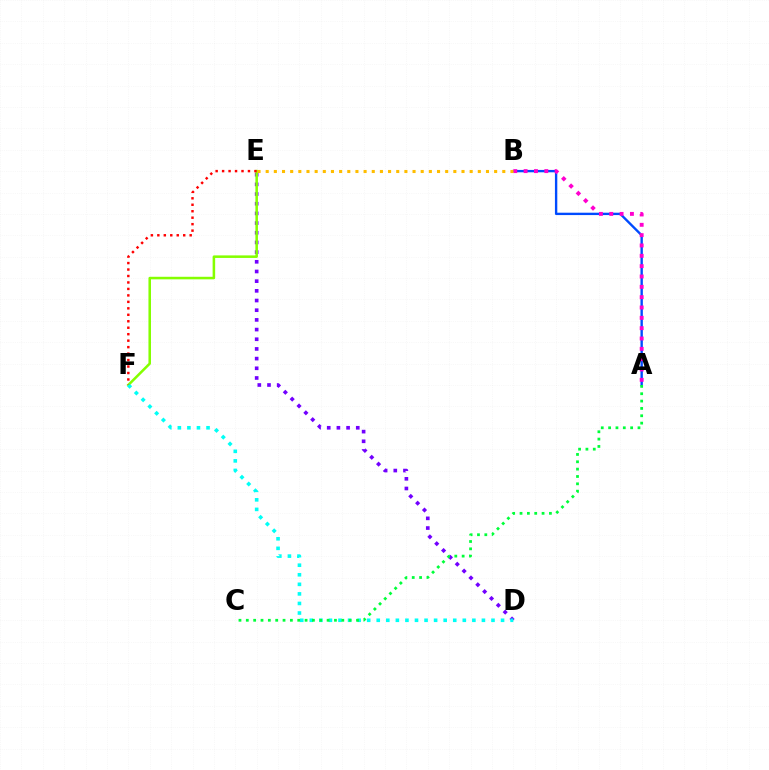{('A', 'B'): [{'color': '#004bff', 'line_style': 'solid', 'thickness': 1.71}, {'color': '#ff00cf', 'line_style': 'dotted', 'thickness': 2.81}], ('D', 'E'): [{'color': '#7200ff', 'line_style': 'dotted', 'thickness': 2.63}], ('E', 'F'): [{'color': '#84ff00', 'line_style': 'solid', 'thickness': 1.83}, {'color': '#ff0000', 'line_style': 'dotted', 'thickness': 1.76}], ('D', 'F'): [{'color': '#00fff6', 'line_style': 'dotted', 'thickness': 2.6}], ('A', 'C'): [{'color': '#00ff39', 'line_style': 'dotted', 'thickness': 2.0}], ('B', 'E'): [{'color': '#ffbd00', 'line_style': 'dotted', 'thickness': 2.22}]}